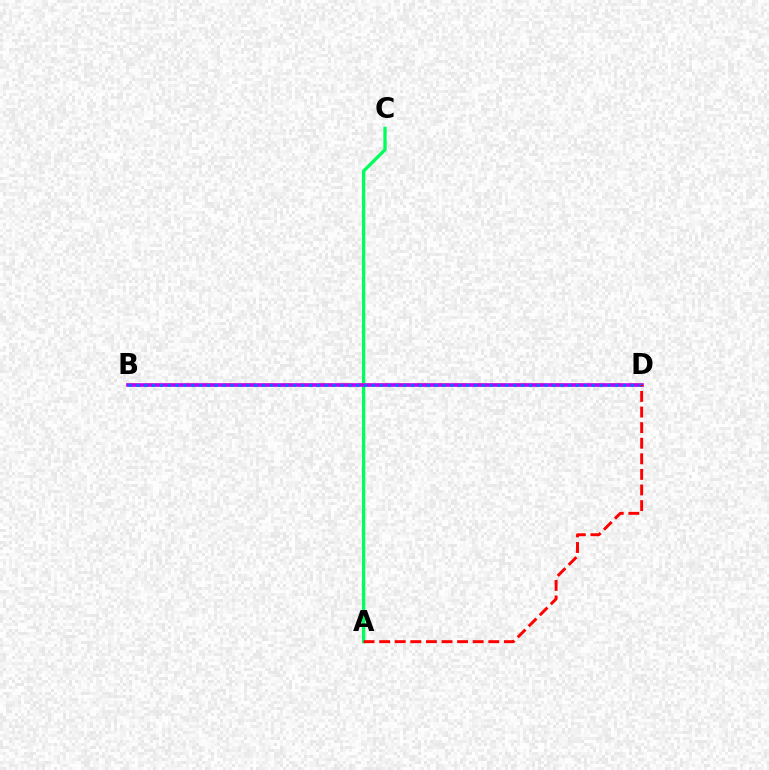{('A', 'C'): [{'color': '#00ff5c', 'line_style': 'solid', 'thickness': 2.4}], ('B', 'D'): [{'color': '#d1ff00', 'line_style': 'dashed', 'thickness': 2.63}, {'color': '#b900ff', 'line_style': 'solid', 'thickness': 2.61}, {'color': '#0074ff', 'line_style': 'dotted', 'thickness': 2.13}], ('A', 'D'): [{'color': '#ff0000', 'line_style': 'dashed', 'thickness': 2.12}]}